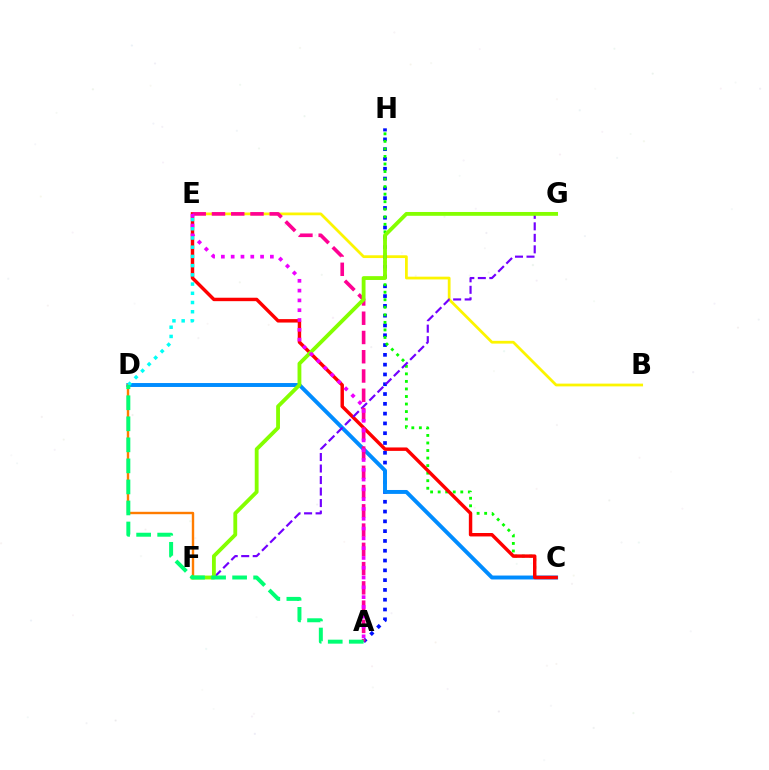{('B', 'E'): [{'color': '#fcf500', 'line_style': 'solid', 'thickness': 1.99}], ('A', 'H'): [{'color': '#0010ff', 'line_style': 'dotted', 'thickness': 2.66}], ('C', 'D'): [{'color': '#008cff', 'line_style': 'solid', 'thickness': 2.83}], ('D', 'F'): [{'color': '#ff7c00', 'line_style': 'solid', 'thickness': 1.73}], ('C', 'H'): [{'color': '#08ff00', 'line_style': 'dotted', 'thickness': 2.05}], ('C', 'E'): [{'color': '#ff0000', 'line_style': 'solid', 'thickness': 2.47}], ('F', 'G'): [{'color': '#7200ff', 'line_style': 'dashed', 'thickness': 1.56}, {'color': '#84ff00', 'line_style': 'solid', 'thickness': 2.75}], ('A', 'E'): [{'color': '#ff0094', 'line_style': 'dashed', 'thickness': 2.62}, {'color': '#ee00ff', 'line_style': 'dotted', 'thickness': 2.66}], ('D', 'E'): [{'color': '#00fff6', 'line_style': 'dotted', 'thickness': 2.5}], ('A', 'D'): [{'color': '#00ff74', 'line_style': 'dashed', 'thickness': 2.86}]}